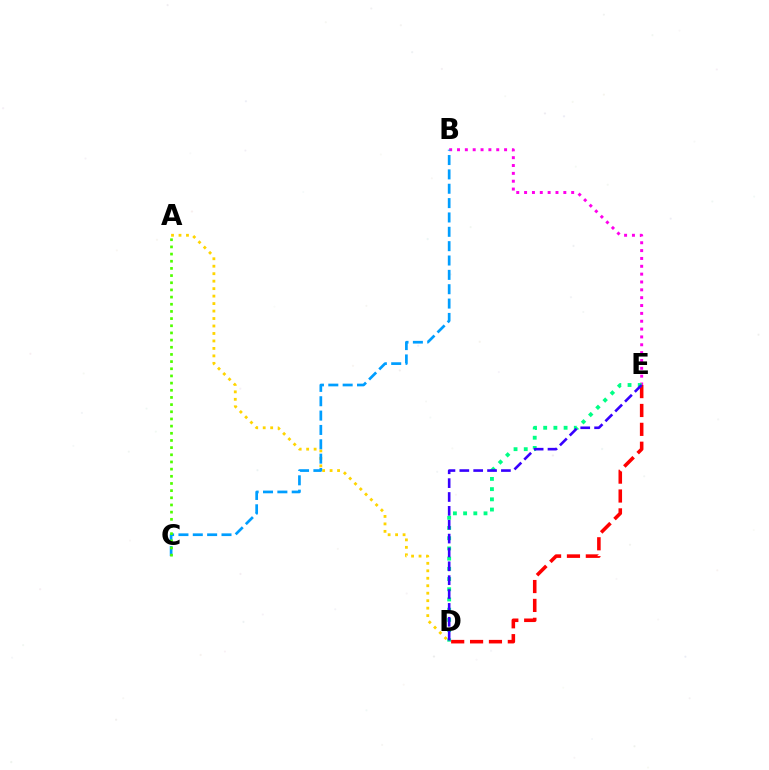{('A', 'D'): [{'color': '#ffd500', 'line_style': 'dotted', 'thickness': 2.03}], ('B', 'E'): [{'color': '#ff00ed', 'line_style': 'dotted', 'thickness': 2.13}], ('D', 'E'): [{'color': '#00ff86', 'line_style': 'dotted', 'thickness': 2.77}, {'color': '#ff0000', 'line_style': 'dashed', 'thickness': 2.56}, {'color': '#3700ff', 'line_style': 'dashed', 'thickness': 1.88}], ('B', 'C'): [{'color': '#009eff', 'line_style': 'dashed', 'thickness': 1.95}], ('A', 'C'): [{'color': '#4fff00', 'line_style': 'dotted', 'thickness': 1.95}]}